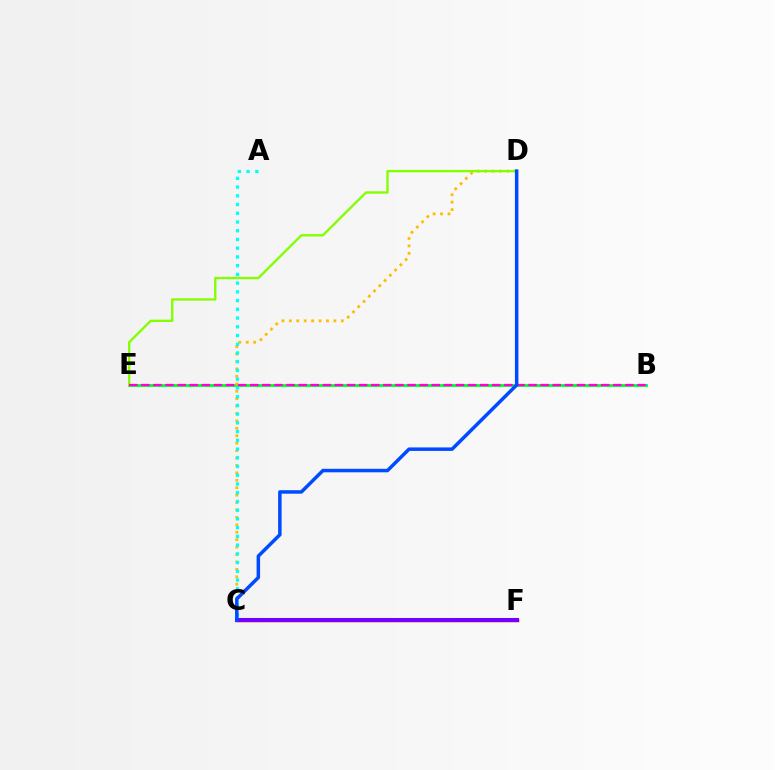{('B', 'E'): [{'color': '#00ff39', 'line_style': 'solid', 'thickness': 2.07}, {'color': '#ff00cf', 'line_style': 'dashed', 'thickness': 1.64}], ('C', 'D'): [{'color': '#ffbd00', 'line_style': 'dotted', 'thickness': 2.02}, {'color': '#004bff', 'line_style': 'solid', 'thickness': 2.51}], ('C', 'F'): [{'color': '#ff0000', 'line_style': 'solid', 'thickness': 2.48}, {'color': '#7200ff', 'line_style': 'solid', 'thickness': 2.92}], ('D', 'E'): [{'color': '#84ff00', 'line_style': 'solid', 'thickness': 1.69}], ('A', 'C'): [{'color': '#00fff6', 'line_style': 'dotted', 'thickness': 2.37}]}